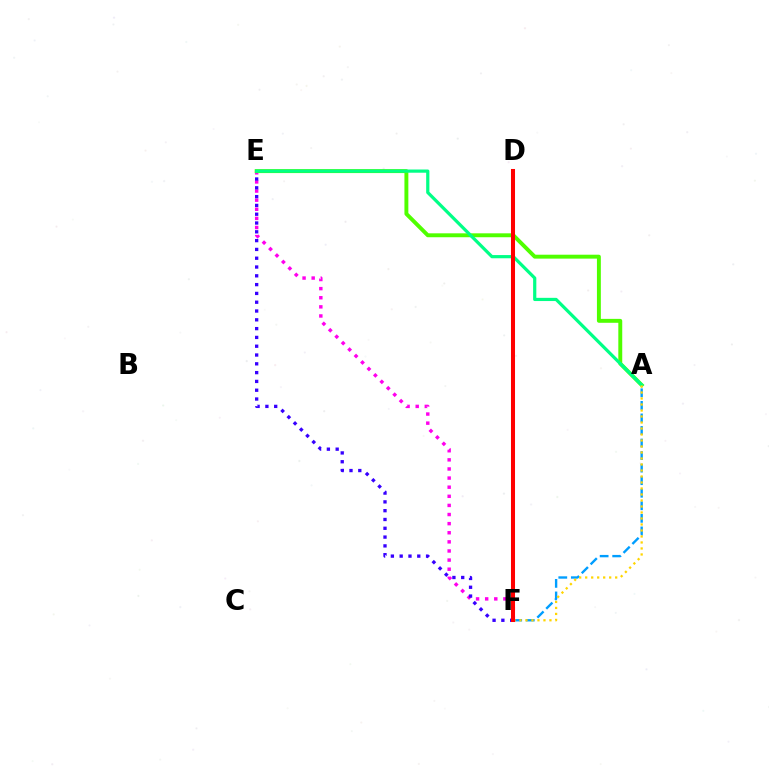{('E', 'F'): [{'color': '#ff00ed', 'line_style': 'dotted', 'thickness': 2.48}, {'color': '#3700ff', 'line_style': 'dotted', 'thickness': 2.39}], ('A', 'E'): [{'color': '#4fff00', 'line_style': 'solid', 'thickness': 2.82}, {'color': '#00ff86', 'line_style': 'solid', 'thickness': 2.31}], ('A', 'F'): [{'color': '#009eff', 'line_style': 'dashed', 'thickness': 1.71}, {'color': '#ffd500', 'line_style': 'dotted', 'thickness': 1.63}], ('D', 'F'): [{'color': '#ff0000', 'line_style': 'solid', 'thickness': 2.91}]}